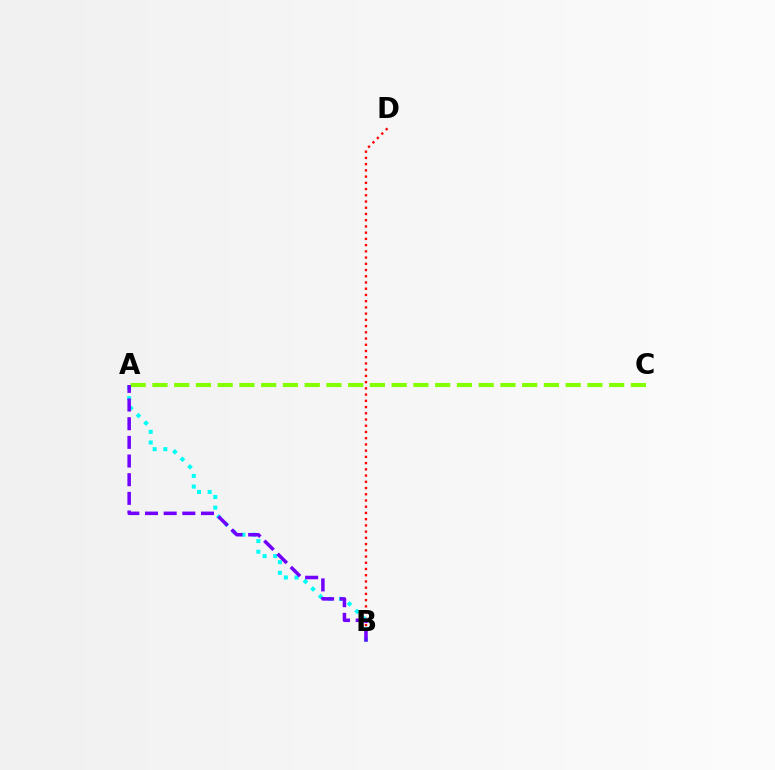{('B', 'D'): [{'color': '#ff0000', 'line_style': 'dotted', 'thickness': 1.69}], ('A', 'B'): [{'color': '#00fff6', 'line_style': 'dotted', 'thickness': 2.89}, {'color': '#7200ff', 'line_style': 'dashed', 'thickness': 2.54}], ('A', 'C'): [{'color': '#84ff00', 'line_style': 'dashed', 'thickness': 2.95}]}